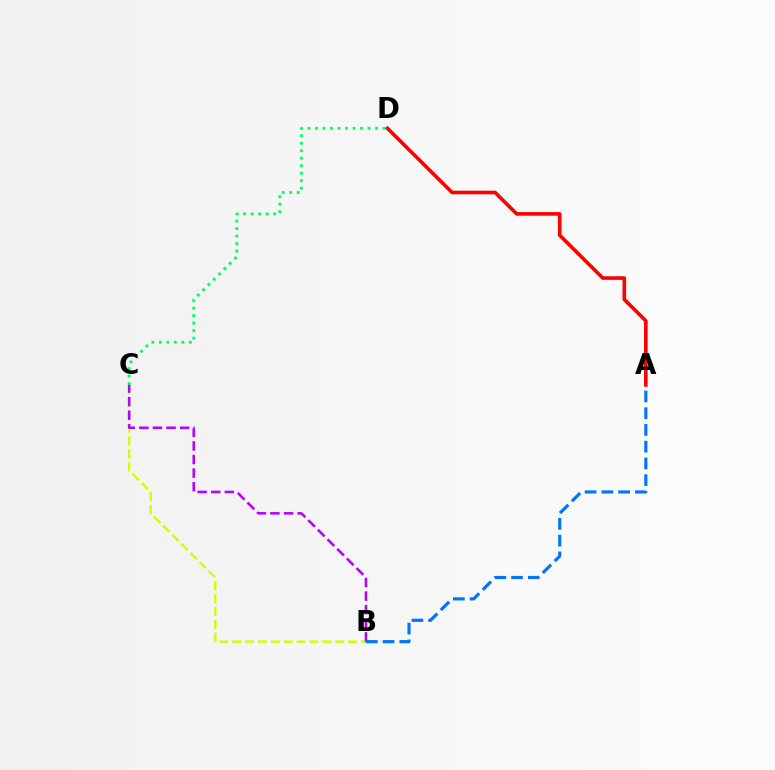{('A', 'D'): [{'color': '#ff0000', 'line_style': 'solid', 'thickness': 2.61}], ('C', 'D'): [{'color': '#00ff5c', 'line_style': 'dotted', 'thickness': 2.04}], ('B', 'C'): [{'color': '#d1ff00', 'line_style': 'dashed', 'thickness': 1.75}, {'color': '#b900ff', 'line_style': 'dashed', 'thickness': 1.85}], ('A', 'B'): [{'color': '#0074ff', 'line_style': 'dashed', 'thickness': 2.28}]}